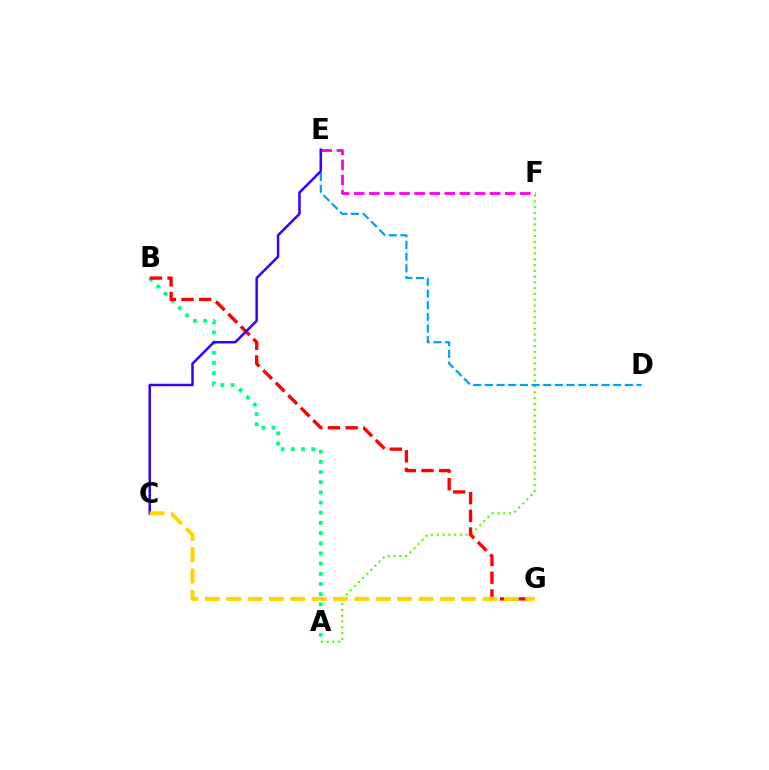{('A', 'B'): [{'color': '#00ff86', 'line_style': 'dotted', 'thickness': 2.76}], ('E', 'F'): [{'color': '#ff00ed', 'line_style': 'dashed', 'thickness': 2.05}], ('A', 'F'): [{'color': '#4fff00', 'line_style': 'dotted', 'thickness': 1.57}], ('D', 'E'): [{'color': '#009eff', 'line_style': 'dashed', 'thickness': 1.58}], ('B', 'G'): [{'color': '#ff0000', 'line_style': 'dashed', 'thickness': 2.4}], ('C', 'E'): [{'color': '#3700ff', 'line_style': 'solid', 'thickness': 1.8}], ('C', 'G'): [{'color': '#ffd500', 'line_style': 'dashed', 'thickness': 2.9}]}